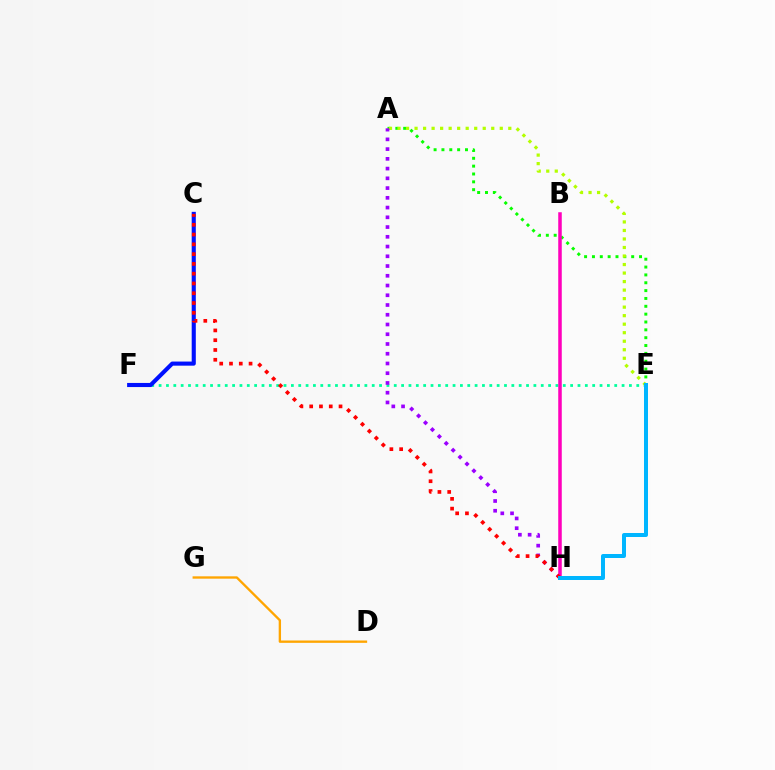{('E', 'F'): [{'color': '#00ff9d', 'line_style': 'dotted', 'thickness': 2.0}], ('A', 'E'): [{'color': '#08ff00', 'line_style': 'dotted', 'thickness': 2.13}, {'color': '#b3ff00', 'line_style': 'dotted', 'thickness': 2.32}], ('C', 'F'): [{'color': '#0010ff', 'line_style': 'solid', 'thickness': 2.96}], ('A', 'H'): [{'color': '#9b00ff', 'line_style': 'dotted', 'thickness': 2.65}], ('B', 'H'): [{'color': '#ff00bd', 'line_style': 'solid', 'thickness': 2.54}], ('C', 'H'): [{'color': '#ff0000', 'line_style': 'dotted', 'thickness': 2.66}], ('E', 'H'): [{'color': '#00b5ff', 'line_style': 'solid', 'thickness': 2.88}], ('D', 'G'): [{'color': '#ffa500', 'line_style': 'solid', 'thickness': 1.69}]}